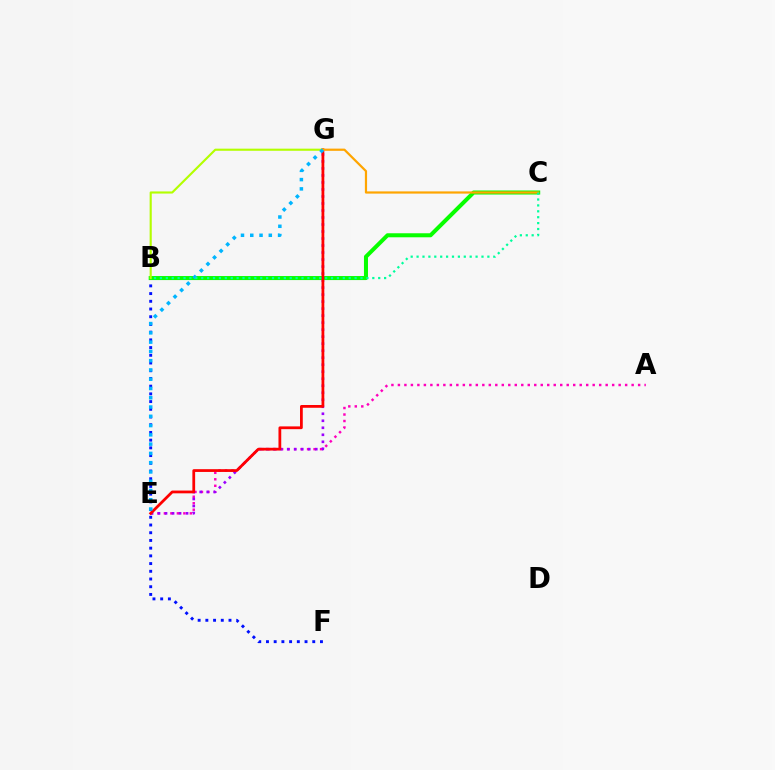{('A', 'E'): [{'color': '#ff00bd', 'line_style': 'dotted', 'thickness': 1.76}], ('E', 'G'): [{'color': '#9b00ff', 'line_style': 'dotted', 'thickness': 1.9}, {'color': '#ff0000', 'line_style': 'solid', 'thickness': 1.99}, {'color': '#00b5ff', 'line_style': 'dotted', 'thickness': 2.52}], ('B', 'F'): [{'color': '#0010ff', 'line_style': 'dotted', 'thickness': 2.1}], ('B', 'C'): [{'color': '#08ff00', 'line_style': 'solid', 'thickness': 2.9}, {'color': '#00ff9d', 'line_style': 'dotted', 'thickness': 1.6}], ('B', 'G'): [{'color': '#b3ff00', 'line_style': 'solid', 'thickness': 1.53}], ('C', 'G'): [{'color': '#ffa500', 'line_style': 'solid', 'thickness': 1.59}]}